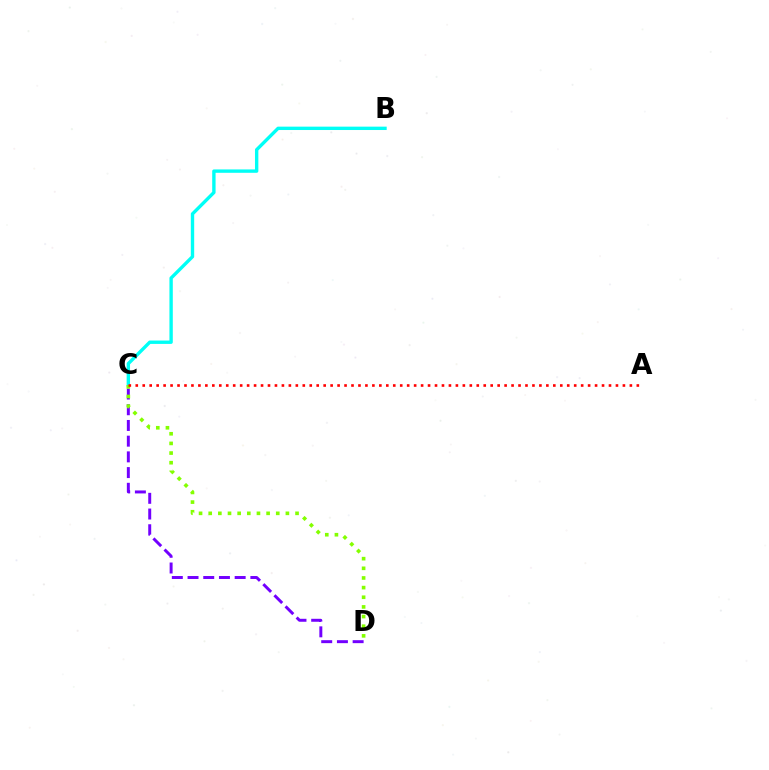{('B', 'C'): [{'color': '#00fff6', 'line_style': 'solid', 'thickness': 2.43}], ('C', 'D'): [{'color': '#7200ff', 'line_style': 'dashed', 'thickness': 2.13}, {'color': '#84ff00', 'line_style': 'dotted', 'thickness': 2.62}], ('A', 'C'): [{'color': '#ff0000', 'line_style': 'dotted', 'thickness': 1.89}]}